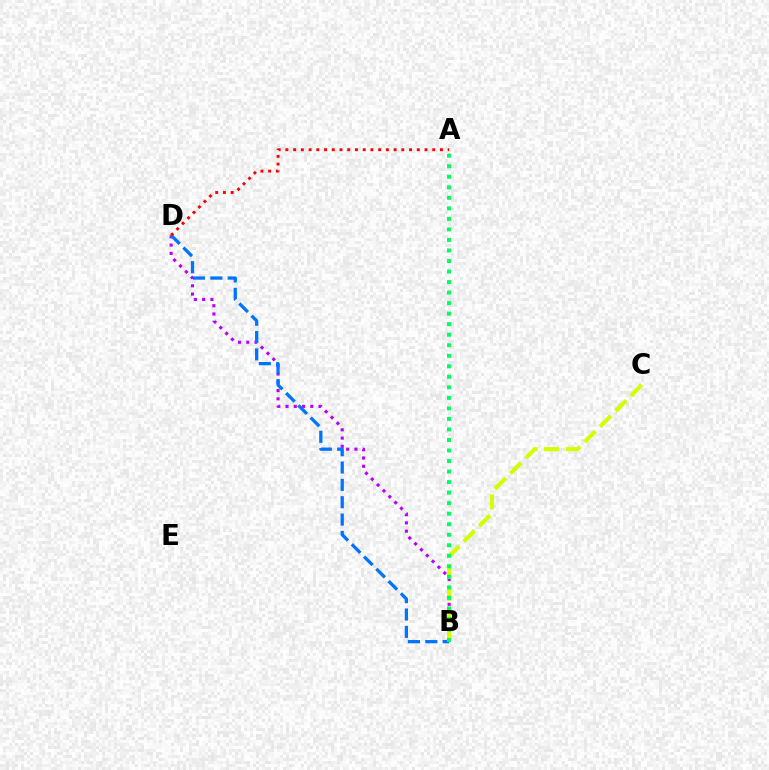{('B', 'D'): [{'color': '#b900ff', 'line_style': 'dotted', 'thickness': 2.24}, {'color': '#0074ff', 'line_style': 'dashed', 'thickness': 2.36}], ('A', 'D'): [{'color': '#ff0000', 'line_style': 'dotted', 'thickness': 2.1}], ('B', 'C'): [{'color': '#d1ff00', 'line_style': 'dashed', 'thickness': 2.96}], ('A', 'B'): [{'color': '#00ff5c', 'line_style': 'dotted', 'thickness': 2.86}]}